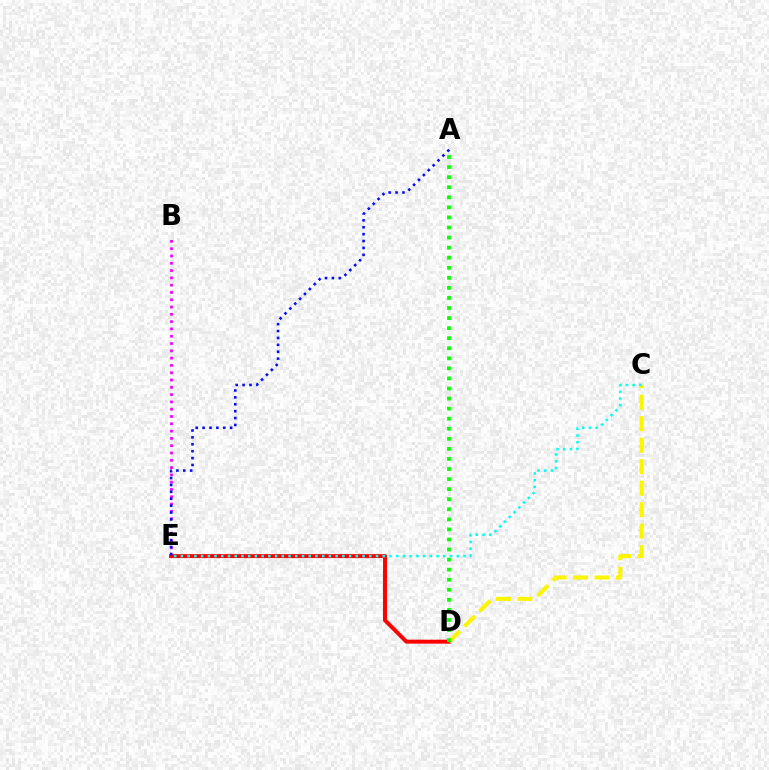{('B', 'E'): [{'color': '#ee00ff', 'line_style': 'dotted', 'thickness': 1.98}], ('D', 'E'): [{'color': '#ff0000', 'line_style': 'solid', 'thickness': 2.85}], ('C', 'D'): [{'color': '#fcf500', 'line_style': 'dashed', 'thickness': 2.92}], ('A', 'E'): [{'color': '#0010ff', 'line_style': 'dotted', 'thickness': 1.87}], ('A', 'D'): [{'color': '#08ff00', 'line_style': 'dotted', 'thickness': 2.73}], ('C', 'E'): [{'color': '#00fff6', 'line_style': 'dotted', 'thickness': 1.83}]}